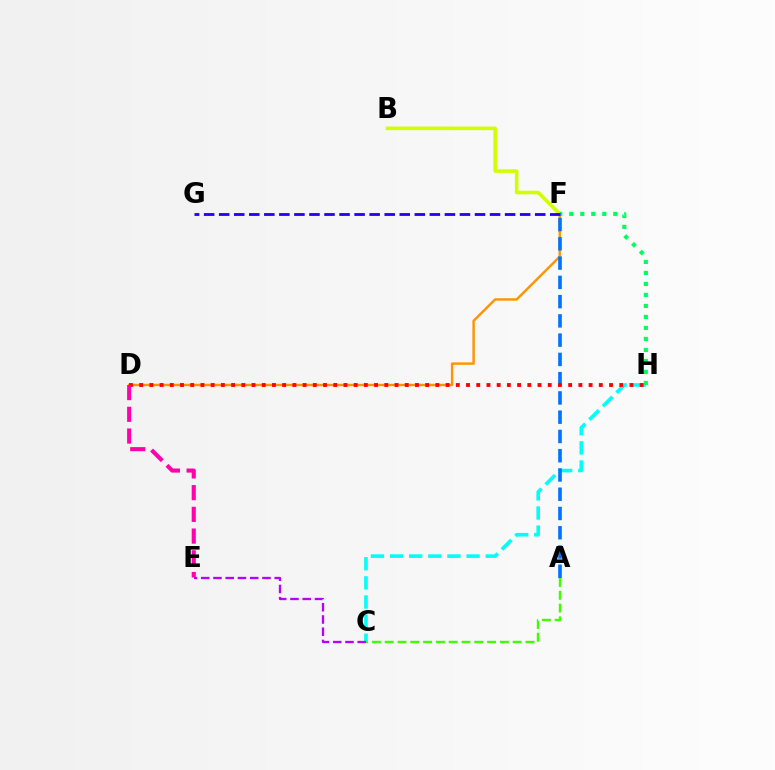{('D', 'F'): [{'color': '#ff9400', 'line_style': 'solid', 'thickness': 1.75}], ('B', 'F'): [{'color': '#d1ff00', 'line_style': 'solid', 'thickness': 2.59}], ('C', 'H'): [{'color': '#00fff6', 'line_style': 'dashed', 'thickness': 2.6}], ('A', 'F'): [{'color': '#0074ff', 'line_style': 'dashed', 'thickness': 2.62}], ('F', 'H'): [{'color': '#00ff5c', 'line_style': 'dotted', 'thickness': 2.99}], ('A', 'C'): [{'color': '#3dff00', 'line_style': 'dashed', 'thickness': 1.74}], ('C', 'E'): [{'color': '#b900ff', 'line_style': 'dashed', 'thickness': 1.66}], ('D', 'H'): [{'color': '#ff0000', 'line_style': 'dotted', 'thickness': 2.78}], ('D', 'E'): [{'color': '#ff00ac', 'line_style': 'dashed', 'thickness': 2.95}], ('F', 'G'): [{'color': '#2500ff', 'line_style': 'dashed', 'thickness': 2.04}]}